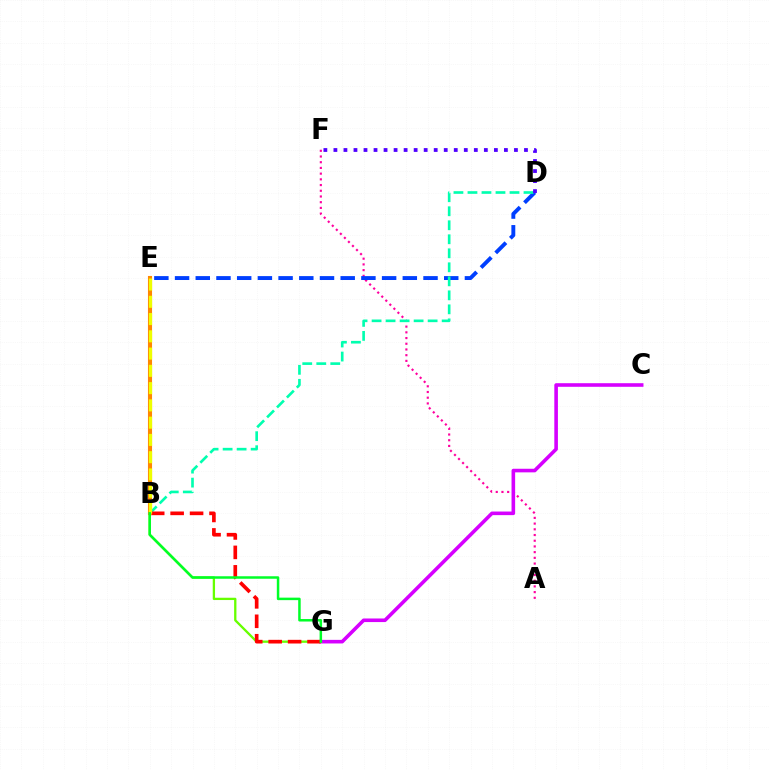{('A', 'F'): [{'color': '#ff00a0', 'line_style': 'dotted', 'thickness': 1.55}], ('D', 'E'): [{'color': '#003fff', 'line_style': 'dashed', 'thickness': 2.81}], ('B', 'G'): [{'color': '#66ff00', 'line_style': 'solid', 'thickness': 1.66}, {'color': '#ff0000', 'line_style': 'dashed', 'thickness': 2.64}, {'color': '#00ff27', 'line_style': 'solid', 'thickness': 1.8}], ('B', 'E'): [{'color': '#00c7ff', 'line_style': 'dashed', 'thickness': 2.62}, {'color': '#ff8800', 'line_style': 'solid', 'thickness': 2.94}, {'color': '#eeff00', 'line_style': 'dashed', 'thickness': 2.35}], ('B', 'D'): [{'color': '#00ffaf', 'line_style': 'dashed', 'thickness': 1.9}], ('C', 'G'): [{'color': '#d600ff', 'line_style': 'solid', 'thickness': 2.59}], ('D', 'F'): [{'color': '#4f00ff', 'line_style': 'dotted', 'thickness': 2.72}]}